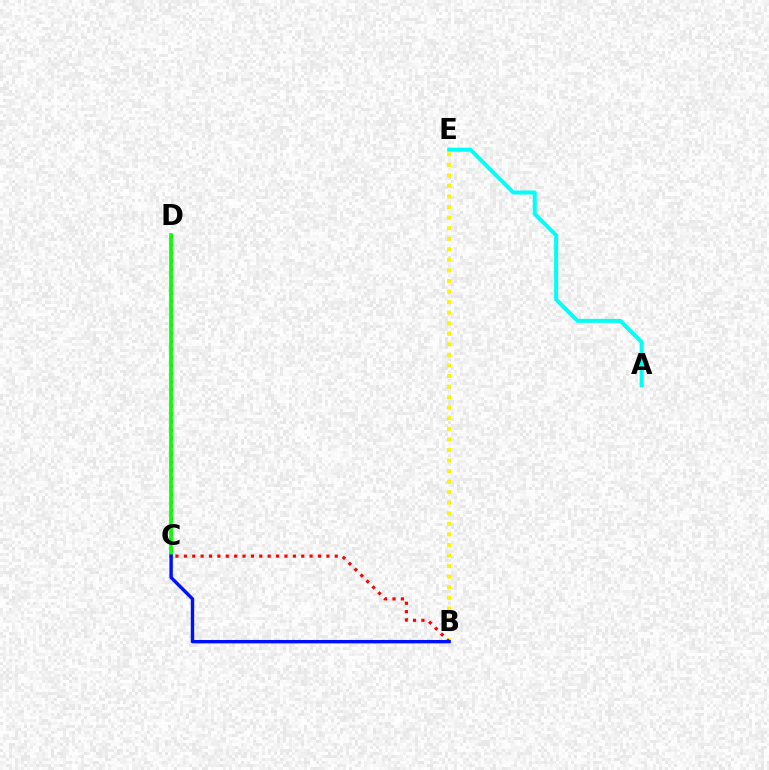{('C', 'D'): [{'color': '#ee00ff', 'line_style': 'dotted', 'thickness': 2.18}, {'color': '#08ff00', 'line_style': 'solid', 'thickness': 2.67}], ('B', 'E'): [{'color': '#fcf500', 'line_style': 'dotted', 'thickness': 2.87}], ('B', 'C'): [{'color': '#ff0000', 'line_style': 'dotted', 'thickness': 2.28}, {'color': '#0010ff', 'line_style': 'solid', 'thickness': 2.45}], ('A', 'E'): [{'color': '#00fff6', 'line_style': 'solid', 'thickness': 2.88}]}